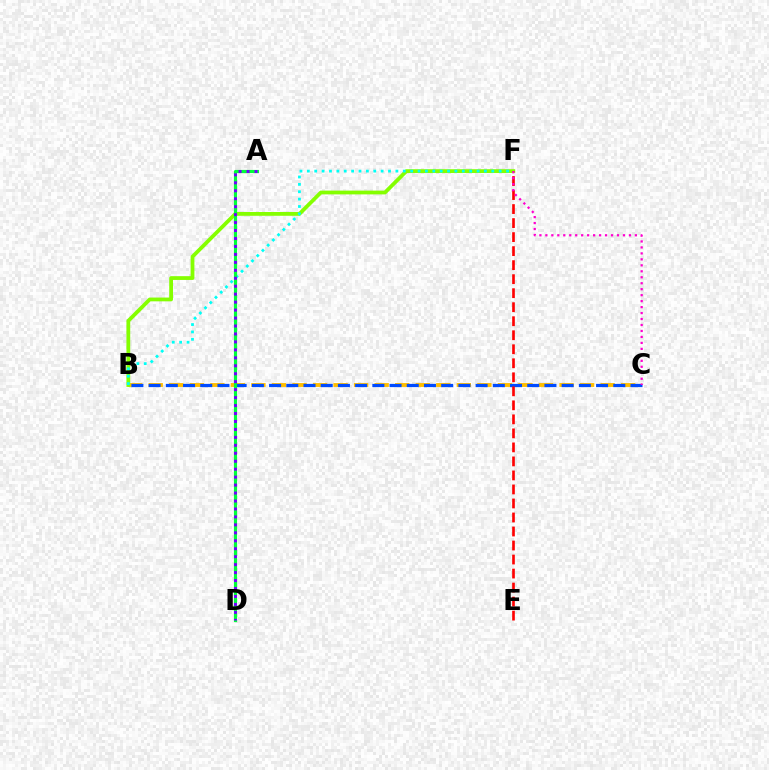{('B', 'C'): [{'color': '#ffbd00', 'line_style': 'dashed', 'thickness': 2.79}, {'color': '#004bff', 'line_style': 'dashed', 'thickness': 2.34}], ('B', 'F'): [{'color': '#84ff00', 'line_style': 'solid', 'thickness': 2.72}, {'color': '#00fff6', 'line_style': 'dotted', 'thickness': 2.01}], ('A', 'D'): [{'color': '#00ff39', 'line_style': 'solid', 'thickness': 2.27}, {'color': '#7200ff', 'line_style': 'dotted', 'thickness': 2.16}], ('E', 'F'): [{'color': '#ff0000', 'line_style': 'dashed', 'thickness': 1.9}], ('C', 'F'): [{'color': '#ff00cf', 'line_style': 'dotted', 'thickness': 1.62}]}